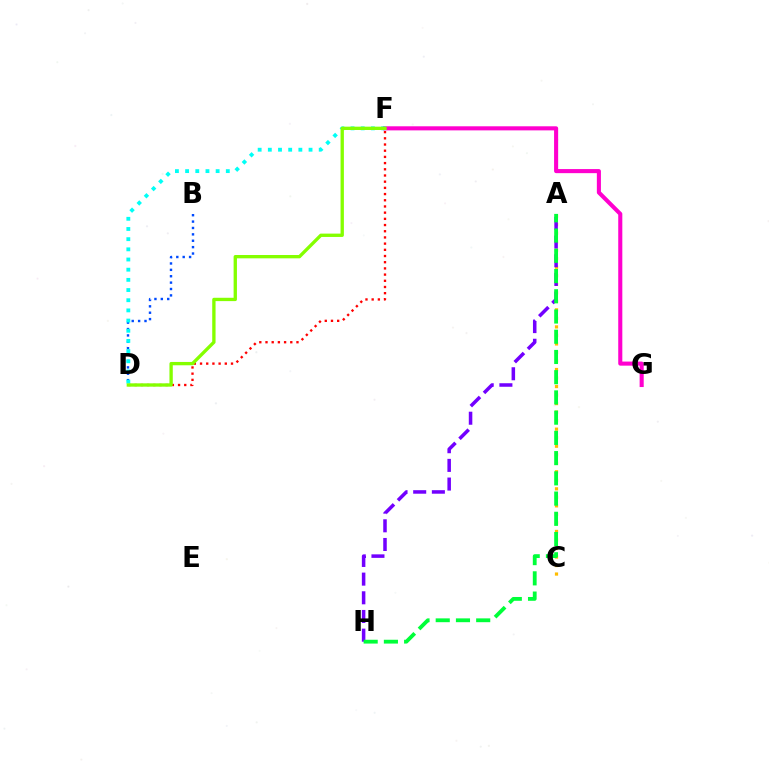{('A', 'C'): [{'color': '#ffbd00', 'line_style': 'dotted', 'thickness': 2.32}], ('D', 'F'): [{'color': '#ff0000', 'line_style': 'dotted', 'thickness': 1.68}, {'color': '#00fff6', 'line_style': 'dotted', 'thickness': 2.76}, {'color': '#84ff00', 'line_style': 'solid', 'thickness': 2.4}], ('B', 'D'): [{'color': '#004bff', 'line_style': 'dotted', 'thickness': 1.74}], ('F', 'G'): [{'color': '#ff00cf', 'line_style': 'solid', 'thickness': 2.94}], ('A', 'H'): [{'color': '#7200ff', 'line_style': 'dashed', 'thickness': 2.54}, {'color': '#00ff39', 'line_style': 'dashed', 'thickness': 2.75}]}